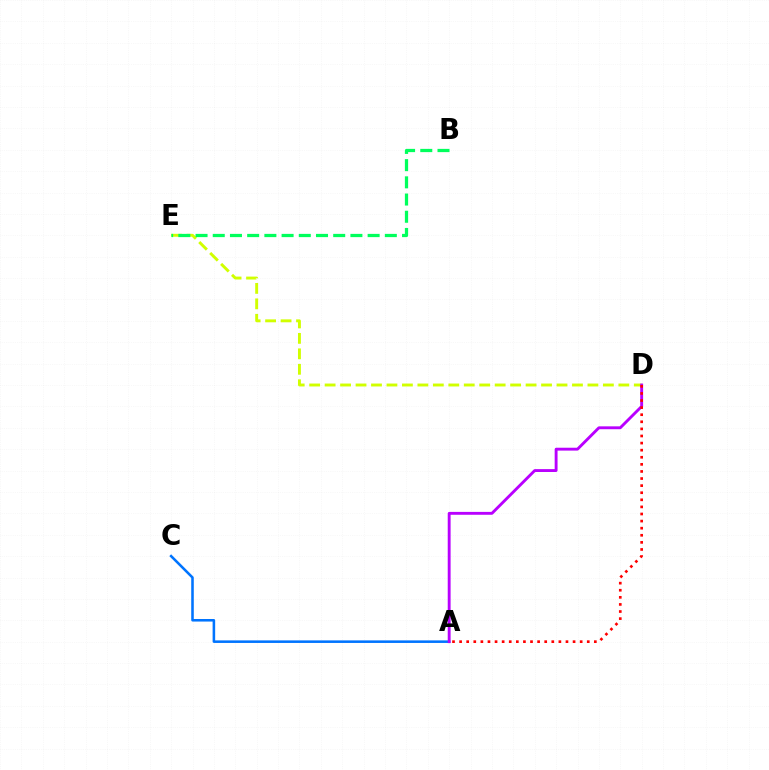{('A', 'C'): [{'color': '#0074ff', 'line_style': 'solid', 'thickness': 1.84}], ('D', 'E'): [{'color': '#d1ff00', 'line_style': 'dashed', 'thickness': 2.1}], ('A', 'D'): [{'color': '#b900ff', 'line_style': 'solid', 'thickness': 2.07}, {'color': '#ff0000', 'line_style': 'dotted', 'thickness': 1.93}], ('B', 'E'): [{'color': '#00ff5c', 'line_style': 'dashed', 'thickness': 2.34}]}